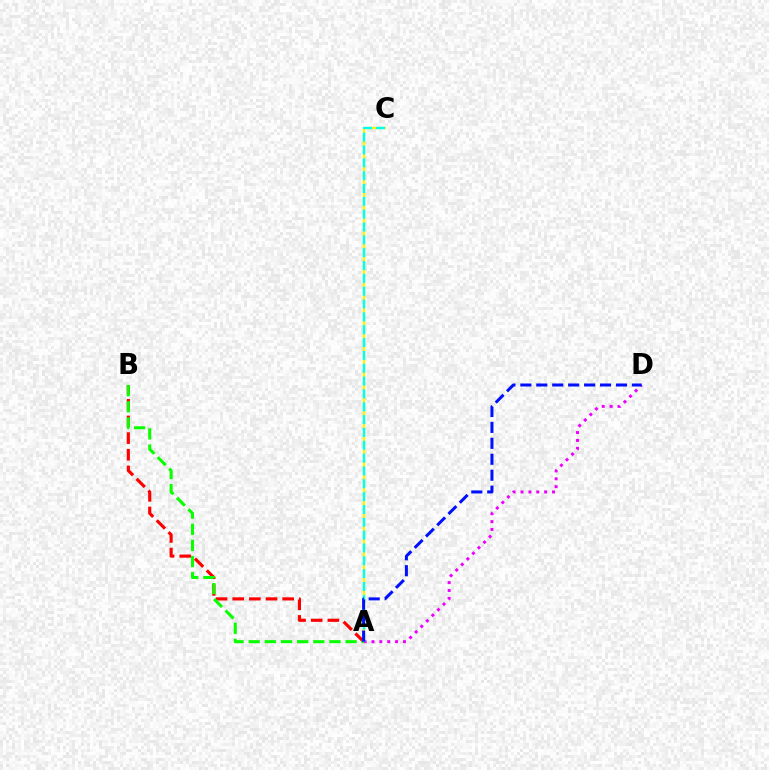{('A', 'B'): [{'color': '#ff0000', 'line_style': 'dashed', 'thickness': 2.26}, {'color': '#08ff00', 'line_style': 'dashed', 'thickness': 2.19}], ('A', 'C'): [{'color': '#fcf500', 'line_style': 'solid', 'thickness': 1.67}, {'color': '#00fff6', 'line_style': 'dashed', 'thickness': 1.74}], ('A', 'D'): [{'color': '#ee00ff', 'line_style': 'dotted', 'thickness': 2.14}, {'color': '#0010ff', 'line_style': 'dashed', 'thickness': 2.17}]}